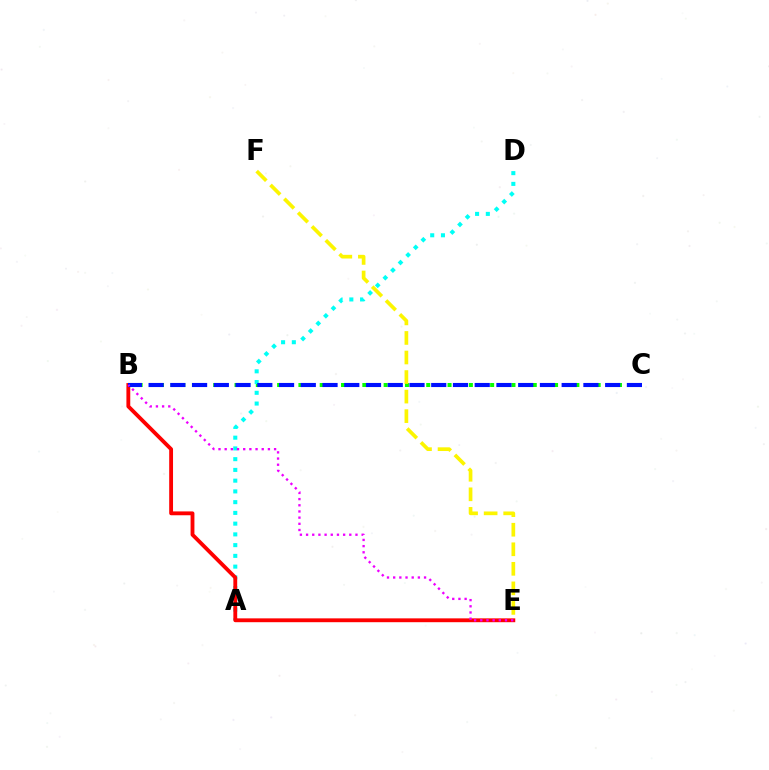{('B', 'C'): [{'color': '#08ff00', 'line_style': 'dotted', 'thickness': 2.89}, {'color': '#0010ff', 'line_style': 'dashed', 'thickness': 2.95}], ('A', 'D'): [{'color': '#00fff6', 'line_style': 'dotted', 'thickness': 2.92}], ('B', 'E'): [{'color': '#ff0000', 'line_style': 'solid', 'thickness': 2.76}, {'color': '#ee00ff', 'line_style': 'dotted', 'thickness': 1.68}], ('E', 'F'): [{'color': '#fcf500', 'line_style': 'dashed', 'thickness': 2.66}]}